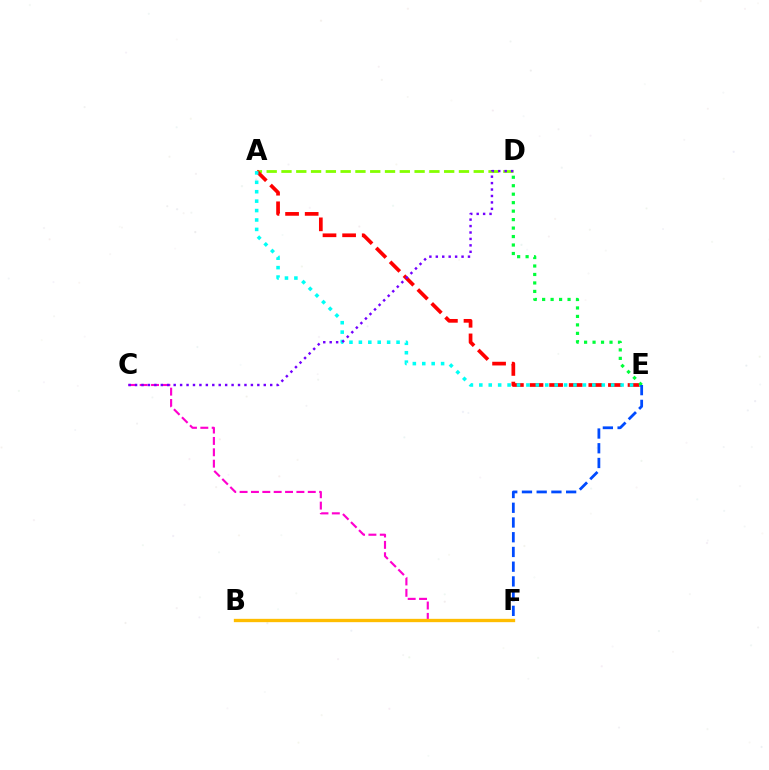{('C', 'F'): [{'color': '#ff00cf', 'line_style': 'dashed', 'thickness': 1.54}], ('A', 'D'): [{'color': '#84ff00', 'line_style': 'dashed', 'thickness': 2.01}], ('B', 'F'): [{'color': '#ffbd00', 'line_style': 'solid', 'thickness': 2.4}], ('A', 'E'): [{'color': '#ff0000', 'line_style': 'dashed', 'thickness': 2.66}, {'color': '#00fff6', 'line_style': 'dotted', 'thickness': 2.56}], ('D', 'E'): [{'color': '#00ff39', 'line_style': 'dotted', 'thickness': 2.3}], ('C', 'D'): [{'color': '#7200ff', 'line_style': 'dotted', 'thickness': 1.75}], ('E', 'F'): [{'color': '#004bff', 'line_style': 'dashed', 'thickness': 2.0}]}